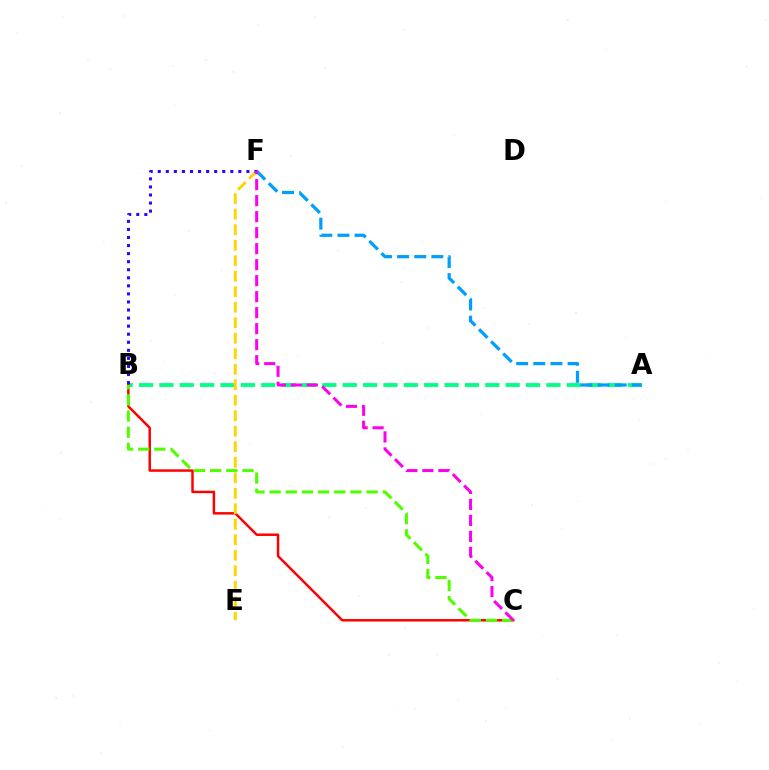{('A', 'B'): [{'color': '#00ff86', 'line_style': 'dashed', 'thickness': 2.77}], ('B', 'C'): [{'color': '#ff0000', 'line_style': 'solid', 'thickness': 1.78}, {'color': '#4fff00', 'line_style': 'dashed', 'thickness': 2.2}], ('E', 'F'): [{'color': '#ffd500', 'line_style': 'dashed', 'thickness': 2.11}], ('B', 'F'): [{'color': '#3700ff', 'line_style': 'dotted', 'thickness': 2.19}], ('A', 'F'): [{'color': '#009eff', 'line_style': 'dashed', 'thickness': 2.33}], ('C', 'F'): [{'color': '#ff00ed', 'line_style': 'dashed', 'thickness': 2.17}]}